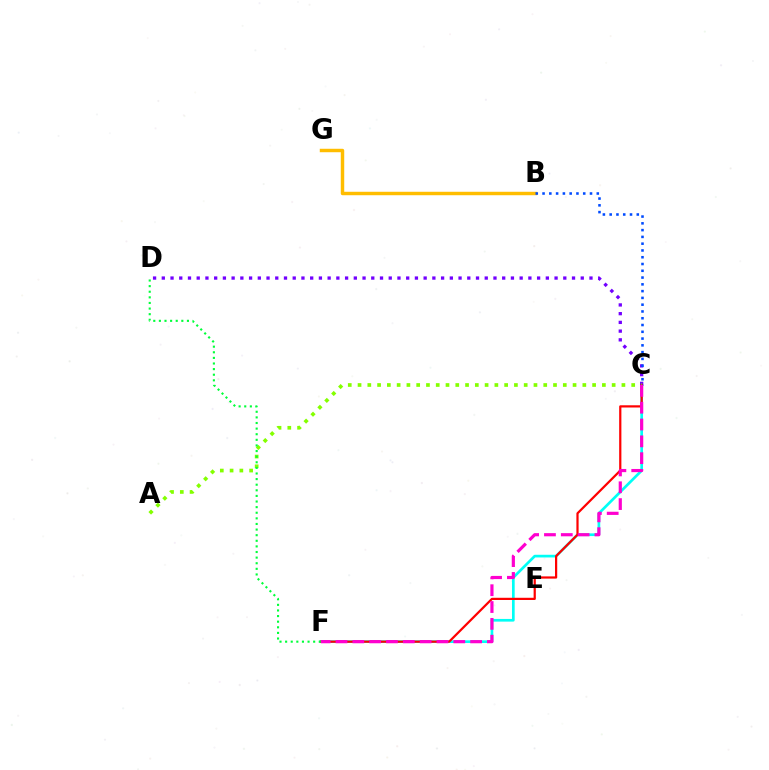{('C', 'F'): [{'color': '#00fff6', 'line_style': 'solid', 'thickness': 1.93}, {'color': '#ff0000', 'line_style': 'solid', 'thickness': 1.6}, {'color': '#ff00cf', 'line_style': 'dashed', 'thickness': 2.29}], ('C', 'D'): [{'color': '#7200ff', 'line_style': 'dotted', 'thickness': 2.37}], ('B', 'G'): [{'color': '#ffbd00', 'line_style': 'solid', 'thickness': 2.49}], ('B', 'C'): [{'color': '#004bff', 'line_style': 'dotted', 'thickness': 1.84}], ('A', 'C'): [{'color': '#84ff00', 'line_style': 'dotted', 'thickness': 2.66}], ('D', 'F'): [{'color': '#00ff39', 'line_style': 'dotted', 'thickness': 1.52}]}